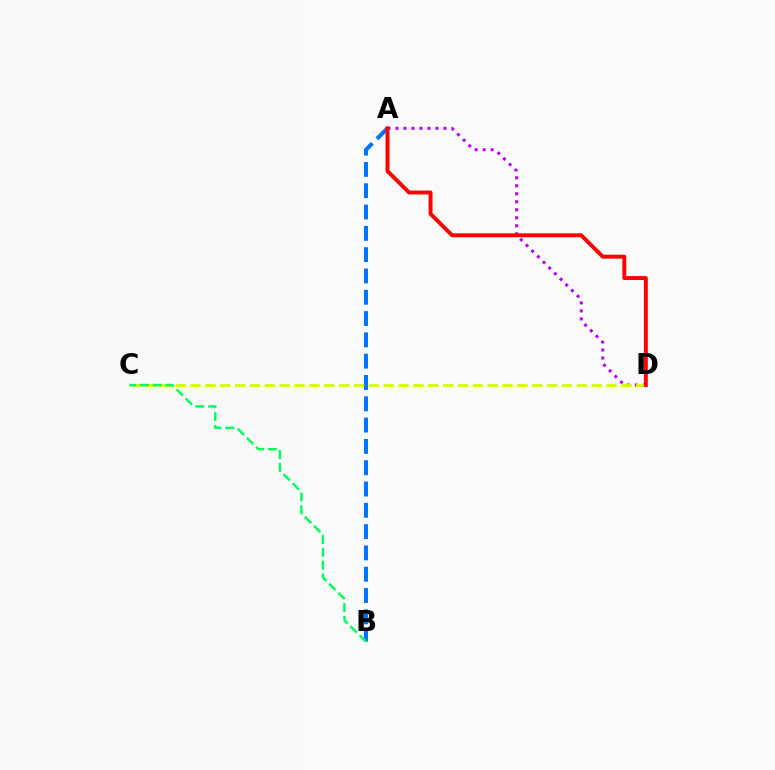{('A', 'D'): [{'color': '#b900ff', 'line_style': 'dotted', 'thickness': 2.17}, {'color': '#ff0000', 'line_style': 'solid', 'thickness': 2.83}], ('A', 'B'): [{'color': '#0074ff', 'line_style': 'dashed', 'thickness': 2.89}], ('C', 'D'): [{'color': '#d1ff00', 'line_style': 'dashed', 'thickness': 2.02}], ('B', 'C'): [{'color': '#00ff5c', 'line_style': 'dashed', 'thickness': 1.75}]}